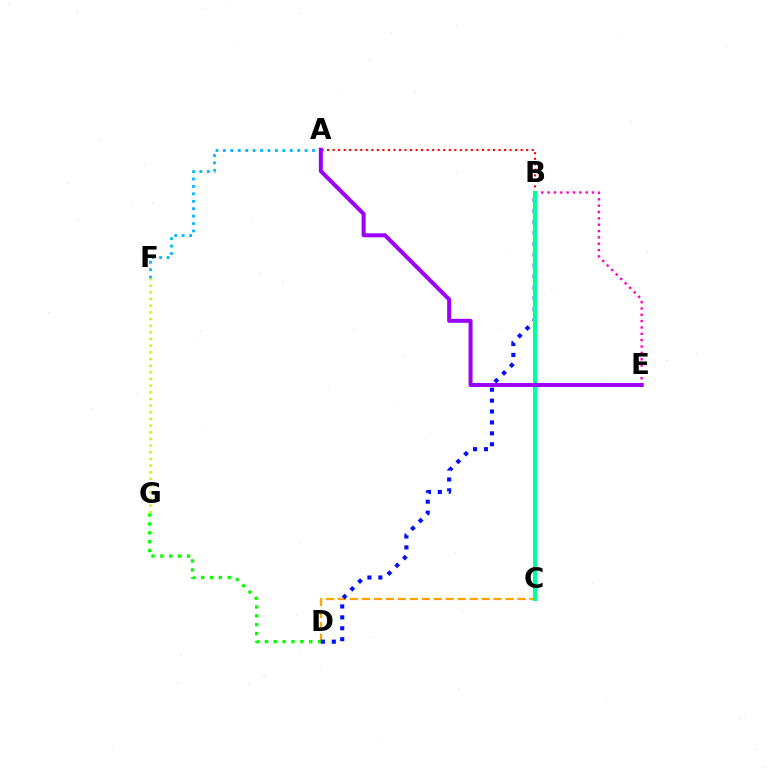{('C', 'D'): [{'color': '#ffa500', 'line_style': 'dashed', 'thickness': 1.63}], ('A', 'F'): [{'color': '#00b5ff', 'line_style': 'dotted', 'thickness': 2.02}], ('B', 'E'): [{'color': '#ff00bd', 'line_style': 'dotted', 'thickness': 1.72}], ('D', 'G'): [{'color': '#08ff00', 'line_style': 'dotted', 'thickness': 2.41}], ('B', 'D'): [{'color': '#0010ff', 'line_style': 'dotted', 'thickness': 2.96}], ('A', 'B'): [{'color': '#ff0000', 'line_style': 'dotted', 'thickness': 1.5}], ('B', 'C'): [{'color': '#00ff9d', 'line_style': 'solid', 'thickness': 2.95}], ('F', 'G'): [{'color': '#b3ff00', 'line_style': 'dotted', 'thickness': 1.81}], ('A', 'E'): [{'color': '#9b00ff', 'line_style': 'solid', 'thickness': 2.88}]}